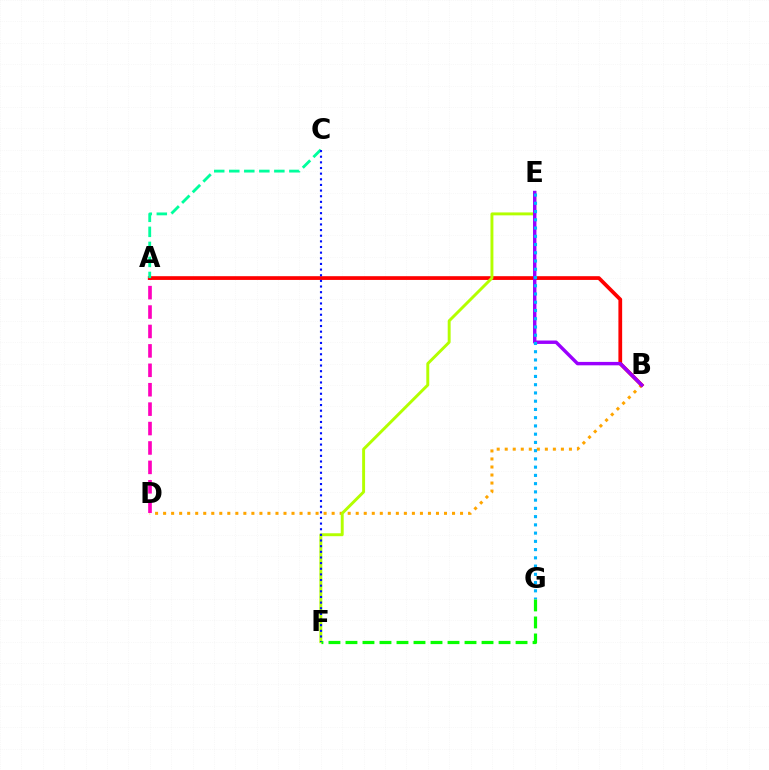{('B', 'D'): [{'color': '#ffa500', 'line_style': 'dotted', 'thickness': 2.18}], ('A', 'D'): [{'color': '#ff00bd', 'line_style': 'dashed', 'thickness': 2.64}], ('A', 'B'): [{'color': '#ff0000', 'line_style': 'solid', 'thickness': 2.69}], ('A', 'C'): [{'color': '#00ff9d', 'line_style': 'dashed', 'thickness': 2.04}], ('E', 'F'): [{'color': '#b3ff00', 'line_style': 'solid', 'thickness': 2.11}], ('B', 'E'): [{'color': '#9b00ff', 'line_style': 'solid', 'thickness': 2.46}], ('E', 'G'): [{'color': '#00b5ff', 'line_style': 'dotted', 'thickness': 2.24}], ('C', 'F'): [{'color': '#0010ff', 'line_style': 'dotted', 'thickness': 1.53}], ('F', 'G'): [{'color': '#08ff00', 'line_style': 'dashed', 'thickness': 2.31}]}